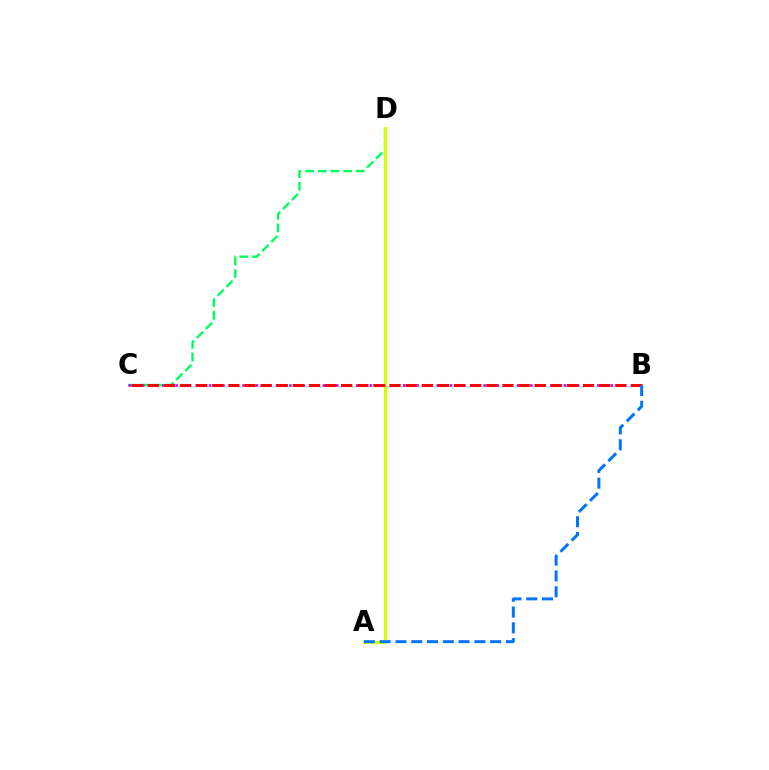{('C', 'D'): [{'color': '#00ff5c', 'line_style': 'dashed', 'thickness': 1.72}], ('A', 'D'): [{'color': '#d1ff00', 'line_style': 'solid', 'thickness': 2.27}], ('B', 'C'): [{'color': '#b900ff', 'line_style': 'dotted', 'thickness': 1.82}, {'color': '#ff0000', 'line_style': 'dashed', 'thickness': 2.19}], ('A', 'B'): [{'color': '#0074ff', 'line_style': 'dashed', 'thickness': 2.14}]}